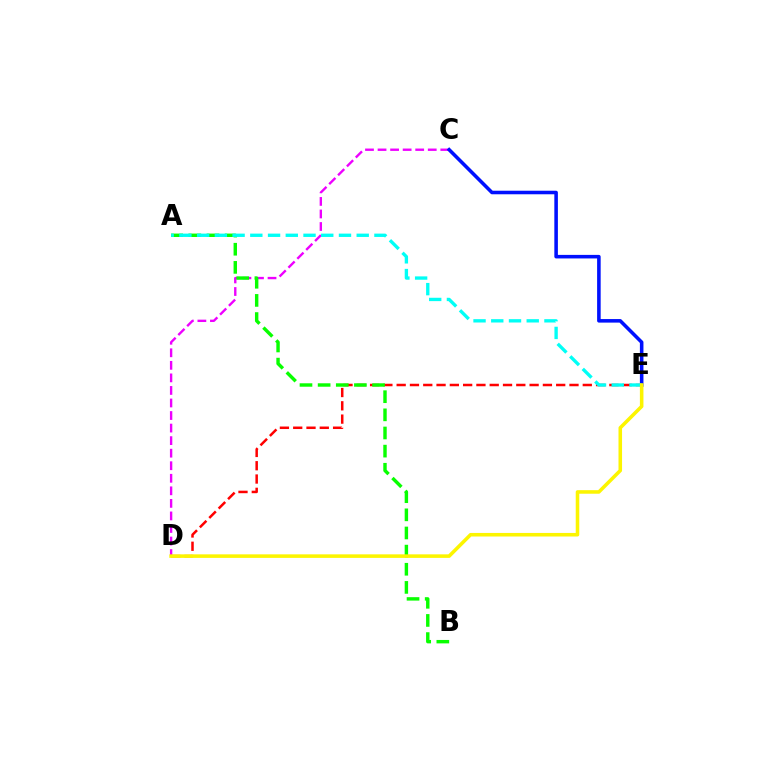{('C', 'D'): [{'color': '#ee00ff', 'line_style': 'dashed', 'thickness': 1.7}], ('C', 'E'): [{'color': '#0010ff', 'line_style': 'solid', 'thickness': 2.56}], ('D', 'E'): [{'color': '#ff0000', 'line_style': 'dashed', 'thickness': 1.81}, {'color': '#fcf500', 'line_style': 'solid', 'thickness': 2.56}], ('A', 'B'): [{'color': '#08ff00', 'line_style': 'dashed', 'thickness': 2.46}], ('A', 'E'): [{'color': '#00fff6', 'line_style': 'dashed', 'thickness': 2.41}]}